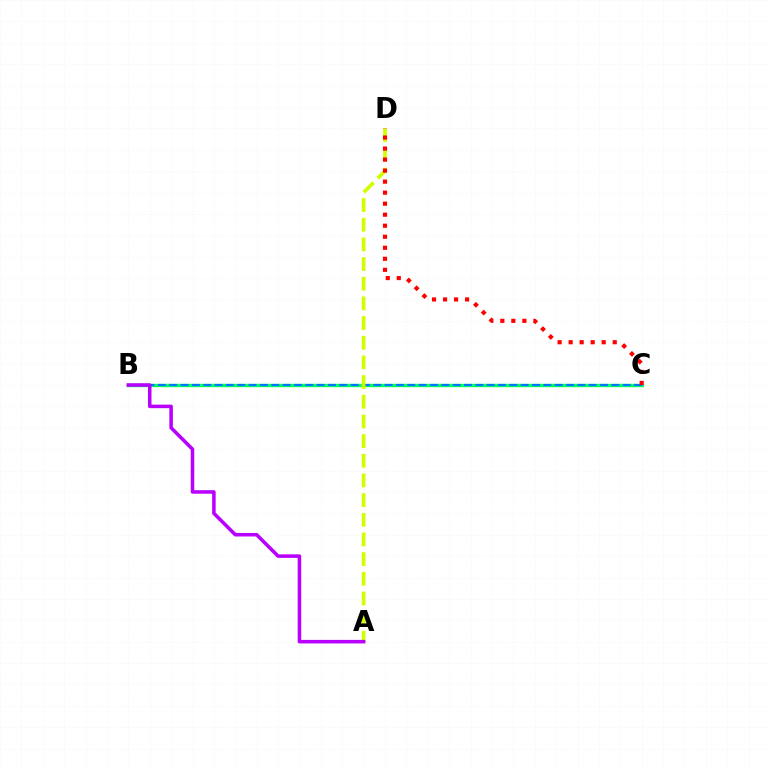{('B', 'C'): [{'color': '#00ff5c', 'line_style': 'solid', 'thickness': 2.44}, {'color': '#0074ff', 'line_style': 'dashed', 'thickness': 1.54}], ('A', 'D'): [{'color': '#d1ff00', 'line_style': 'dashed', 'thickness': 2.67}], ('A', 'B'): [{'color': '#b900ff', 'line_style': 'solid', 'thickness': 2.55}], ('C', 'D'): [{'color': '#ff0000', 'line_style': 'dotted', 'thickness': 2.99}]}